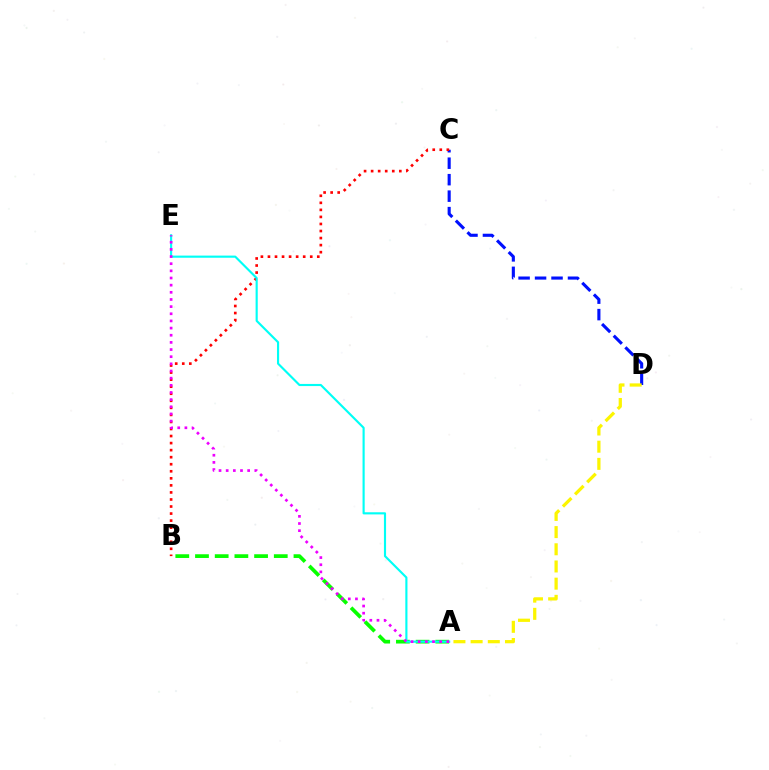{('C', 'D'): [{'color': '#0010ff', 'line_style': 'dashed', 'thickness': 2.24}], ('A', 'B'): [{'color': '#08ff00', 'line_style': 'dashed', 'thickness': 2.68}], ('B', 'C'): [{'color': '#ff0000', 'line_style': 'dotted', 'thickness': 1.91}], ('A', 'D'): [{'color': '#fcf500', 'line_style': 'dashed', 'thickness': 2.33}], ('A', 'E'): [{'color': '#00fff6', 'line_style': 'solid', 'thickness': 1.54}, {'color': '#ee00ff', 'line_style': 'dotted', 'thickness': 1.94}]}